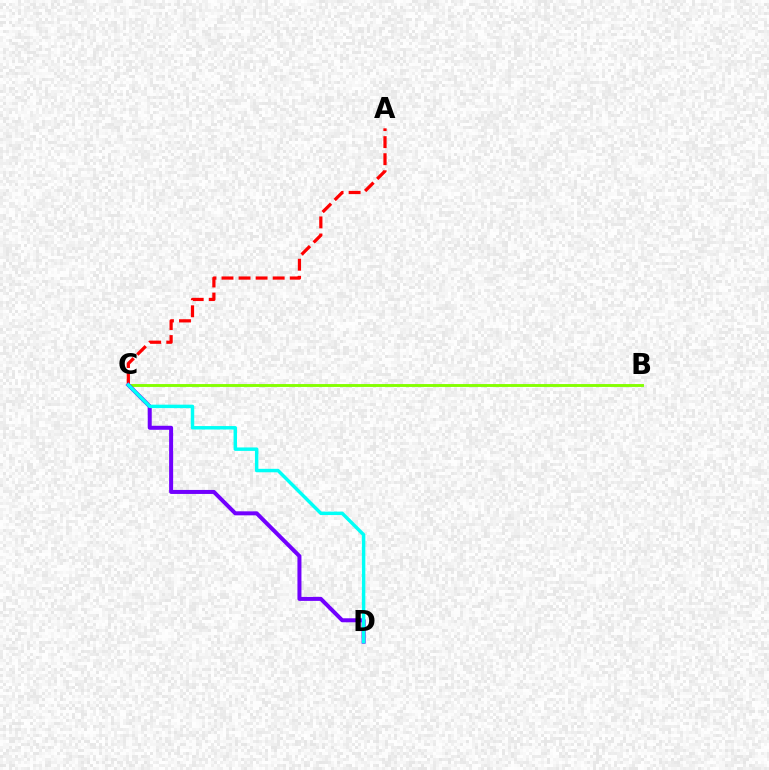{('B', 'C'): [{'color': '#84ff00', 'line_style': 'solid', 'thickness': 2.08}], ('A', 'C'): [{'color': '#ff0000', 'line_style': 'dashed', 'thickness': 2.32}], ('C', 'D'): [{'color': '#7200ff', 'line_style': 'solid', 'thickness': 2.88}, {'color': '#00fff6', 'line_style': 'solid', 'thickness': 2.48}]}